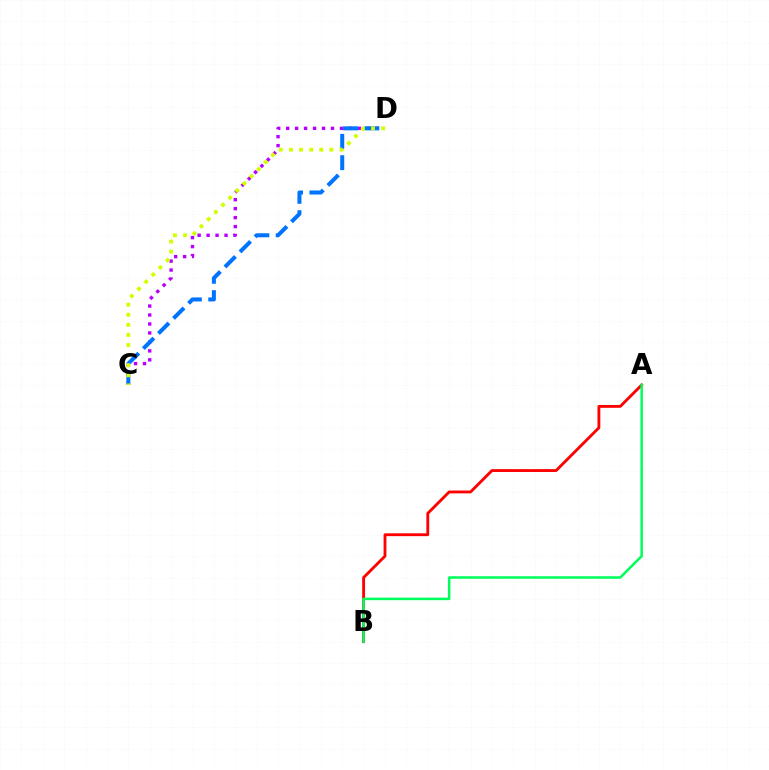{('C', 'D'): [{'color': '#b900ff', 'line_style': 'dotted', 'thickness': 2.44}, {'color': '#0074ff', 'line_style': 'dashed', 'thickness': 2.9}, {'color': '#d1ff00', 'line_style': 'dotted', 'thickness': 2.74}], ('A', 'B'): [{'color': '#ff0000', 'line_style': 'solid', 'thickness': 2.05}, {'color': '#00ff5c', 'line_style': 'solid', 'thickness': 1.82}]}